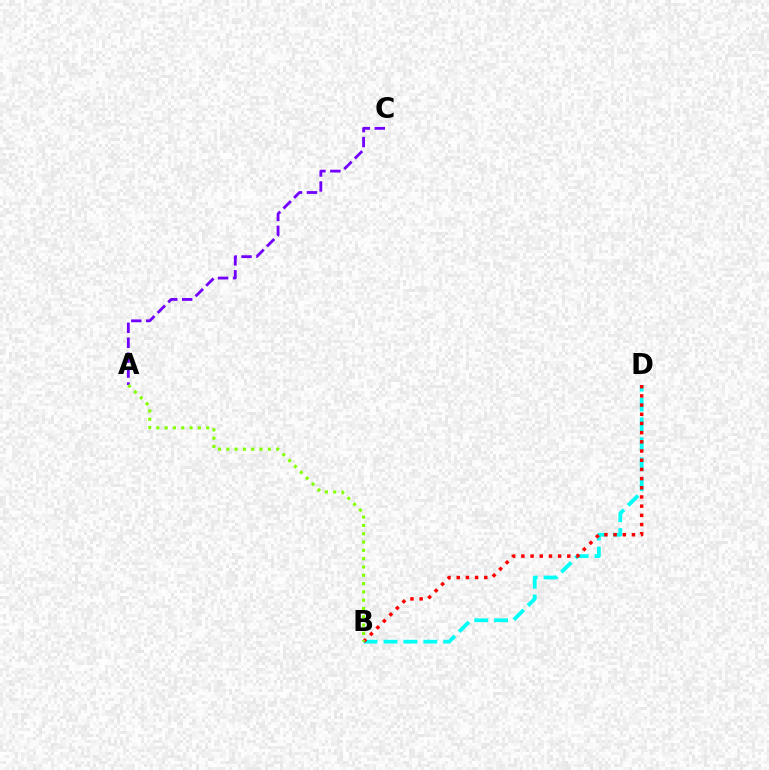{('B', 'D'): [{'color': '#00fff6', 'line_style': 'dashed', 'thickness': 2.71}, {'color': '#ff0000', 'line_style': 'dotted', 'thickness': 2.5}], ('A', 'C'): [{'color': '#7200ff', 'line_style': 'dashed', 'thickness': 2.03}], ('A', 'B'): [{'color': '#84ff00', 'line_style': 'dotted', 'thickness': 2.26}]}